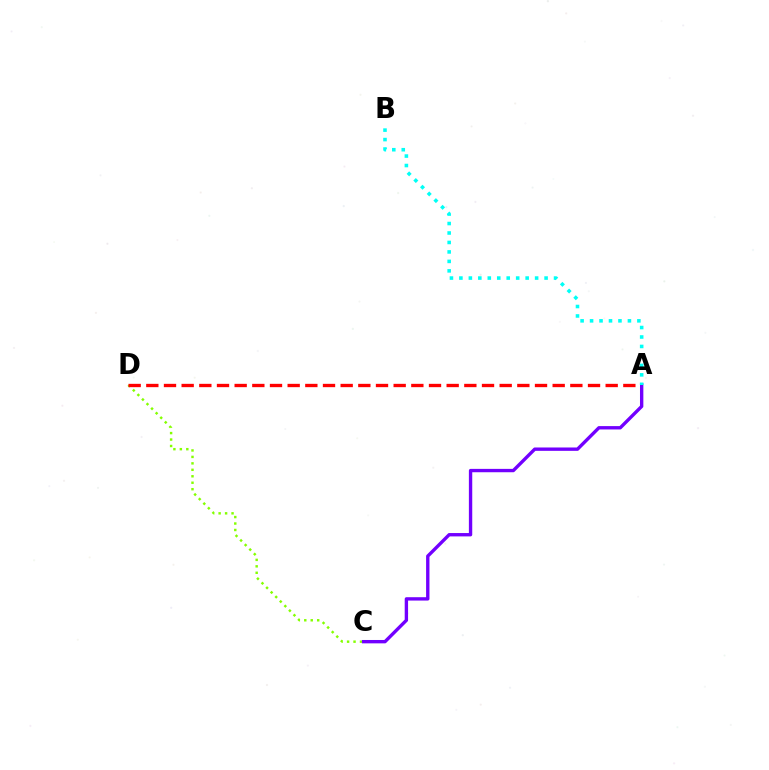{('C', 'D'): [{'color': '#84ff00', 'line_style': 'dotted', 'thickness': 1.75}], ('A', 'D'): [{'color': '#ff0000', 'line_style': 'dashed', 'thickness': 2.4}], ('A', 'C'): [{'color': '#7200ff', 'line_style': 'solid', 'thickness': 2.42}], ('A', 'B'): [{'color': '#00fff6', 'line_style': 'dotted', 'thickness': 2.57}]}